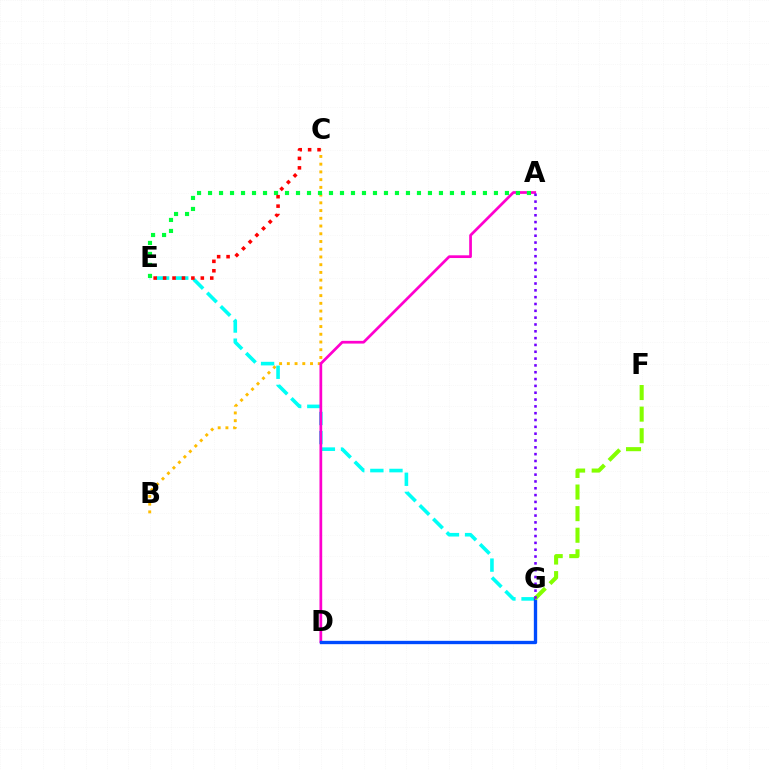{('B', 'C'): [{'color': '#ffbd00', 'line_style': 'dotted', 'thickness': 2.1}], ('E', 'G'): [{'color': '#00fff6', 'line_style': 'dashed', 'thickness': 2.6}], ('A', 'D'): [{'color': '#ff00cf', 'line_style': 'solid', 'thickness': 1.96}], ('A', 'E'): [{'color': '#00ff39', 'line_style': 'dotted', 'thickness': 2.99}], ('D', 'G'): [{'color': '#004bff', 'line_style': 'solid', 'thickness': 2.4}], ('C', 'E'): [{'color': '#ff0000', 'line_style': 'dotted', 'thickness': 2.56}], ('F', 'G'): [{'color': '#84ff00', 'line_style': 'dashed', 'thickness': 2.93}], ('A', 'G'): [{'color': '#7200ff', 'line_style': 'dotted', 'thickness': 1.85}]}